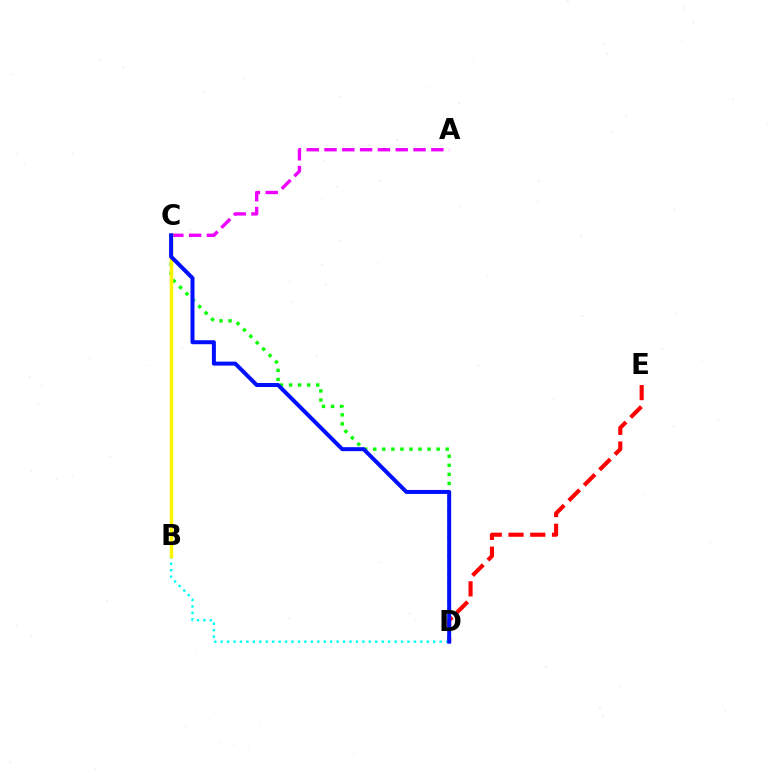{('D', 'E'): [{'color': '#ff0000', 'line_style': 'dashed', 'thickness': 2.96}], ('C', 'D'): [{'color': '#08ff00', 'line_style': 'dotted', 'thickness': 2.46}, {'color': '#0010ff', 'line_style': 'solid', 'thickness': 2.87}], ('A', 'C'): [{'color': '#ee00ff', 'line_style': 'dashed', 'thickness': 2.42}], ('B', 'D'): [{'color': '#00fff6', 'line_style': 'dotted', 'thickness': 1.75}], ('B', 'C'): [{'color': '#fcf500', 'line_style': 'solid', 'thickness': 2.51}]}